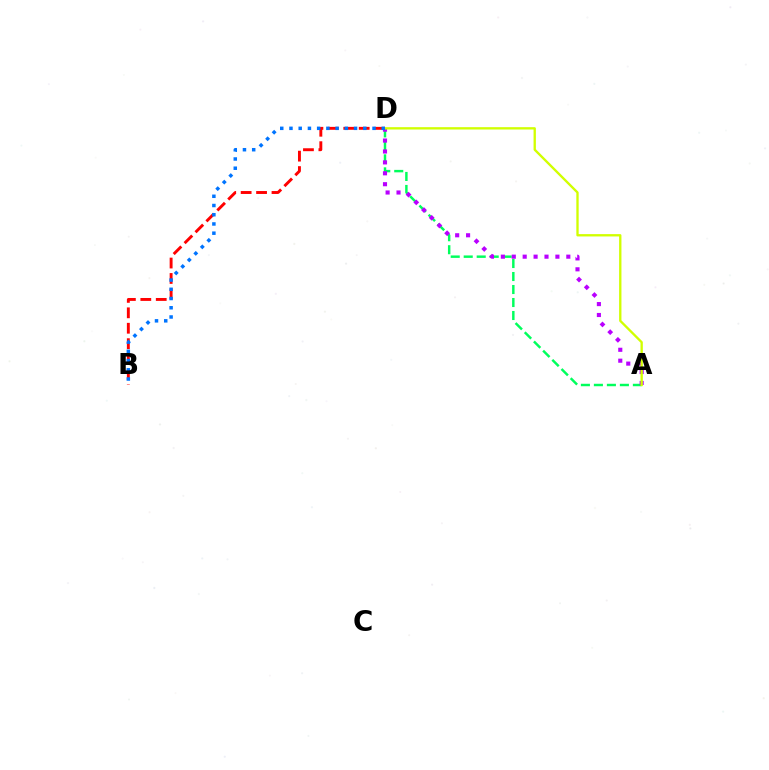{('B', 'D'): [{'color': '#ff0000', 'line_style': 'dashed', 'thickness': 2.1}, {'color': '#0074ff', 'line_style': 'dotted', 'thickness': 2.51}], ('A', 'D'): [{'color': '#00ff5c', 'line_style': 'dashed', 'thickness': 1.77}, {'color': '#b900ff', 'line_style': 'dotted', 'thickness': 2.96}, {'color': '#d1ff00', 'line_style': 'solid', 'thickness': 1.68}]}